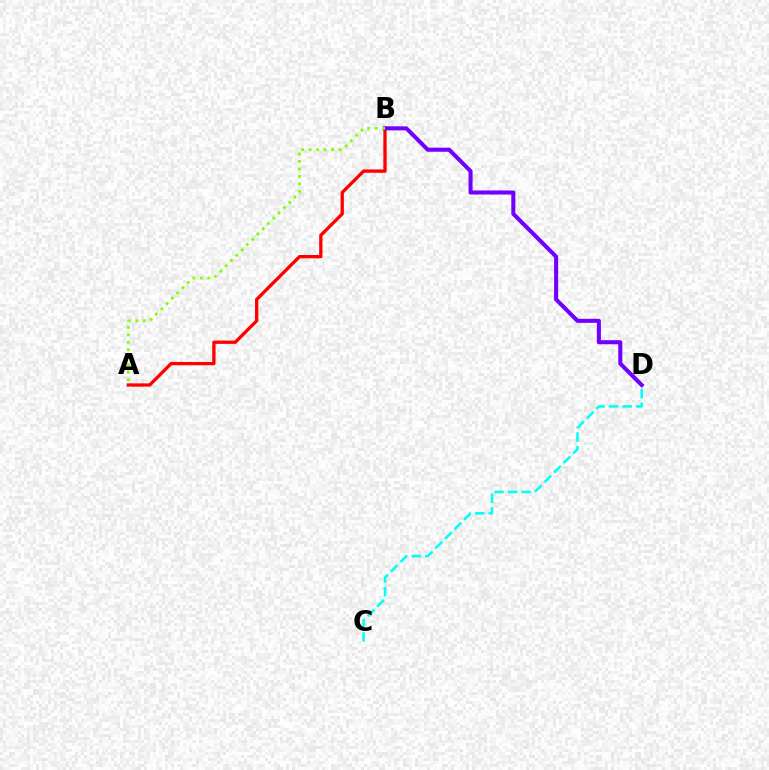{('A', 'B'): [{'color': '#ff0000', 'line_style': 'solid', 'thickness': 2.38}, {'color': '#84ff00', 'line_style': 'dotted', 'thickness': 2.03}], ('C', 'D'): [{'color': '#00fff6', 'line_style': 'dashed', 'thickness': 1.84}], ('B', 'D'): [{'color': '#7200ff', 'line_style': 'solid', 'thickness': 2.92}]}